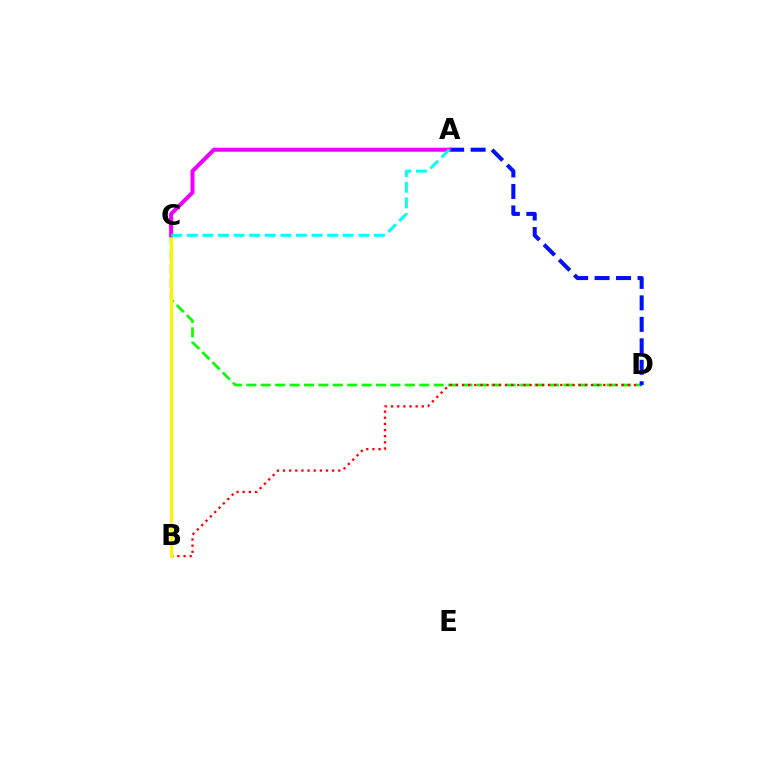{('C', 'D'): [{'color': '#08ff00', 'line_style': 'dashed', 'thickness': 1.96}], ('B', 'D'): [{'color': '#ff0000', 'line_style': 'dotted', 'thickness': 1.67}], ('B', 'C'): [{'color': '#fcf500', 'line_style': 'solid', 'thickness': 2.31}], ('A', 'D'): [{'color': '#0010ff', 'line_style': 'dashed', 'thickness': 2.92}], ('A', 'C'): [{'color': '#ee00ff', 'line_style': 'solid', 'thickness': 2.9}, {'color': '#00fff6', 'line_style': 'dashed', 'thickness': 2.12}]}